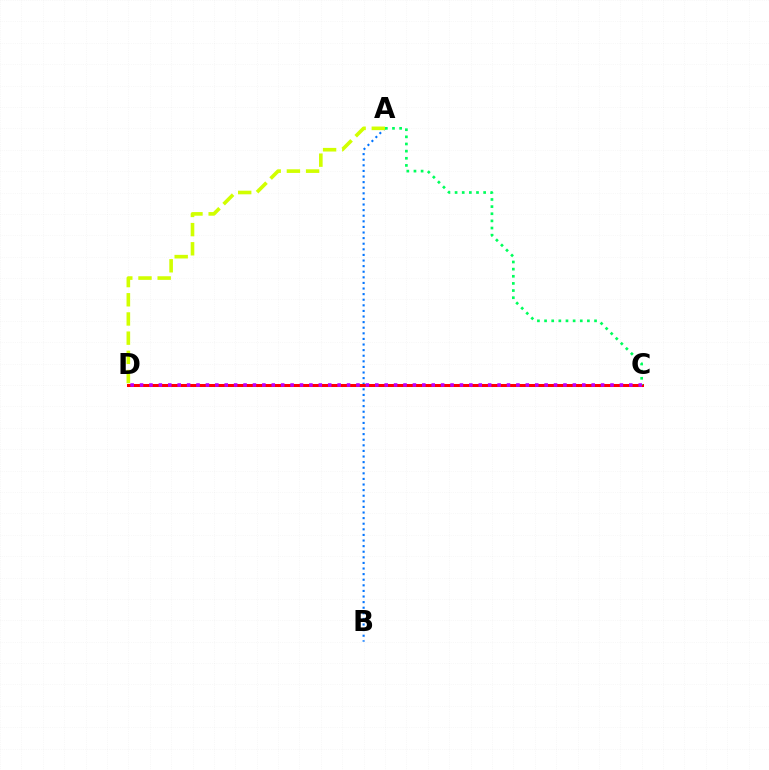{('A', 'B'): [{'color': '#0074ff', 'line_style': 'dotted', 'thickness': 1.52}], ('A', 'D'): [{'color': '#d1ff00', 'line_style': 'dashed', 'thickness': 2.61}], ('C', 'D'): [{'color': '#ff0000', 'line_style': 'solid', 'thickness': 2.18}, {'color': '#b900ff', 'line_style': 'dotted', 'thickness': 2.56}], ('A', 'C'): [{'color': '#00ff5c', 'line_style': 'dotted', 'thickness': 1.94}]}